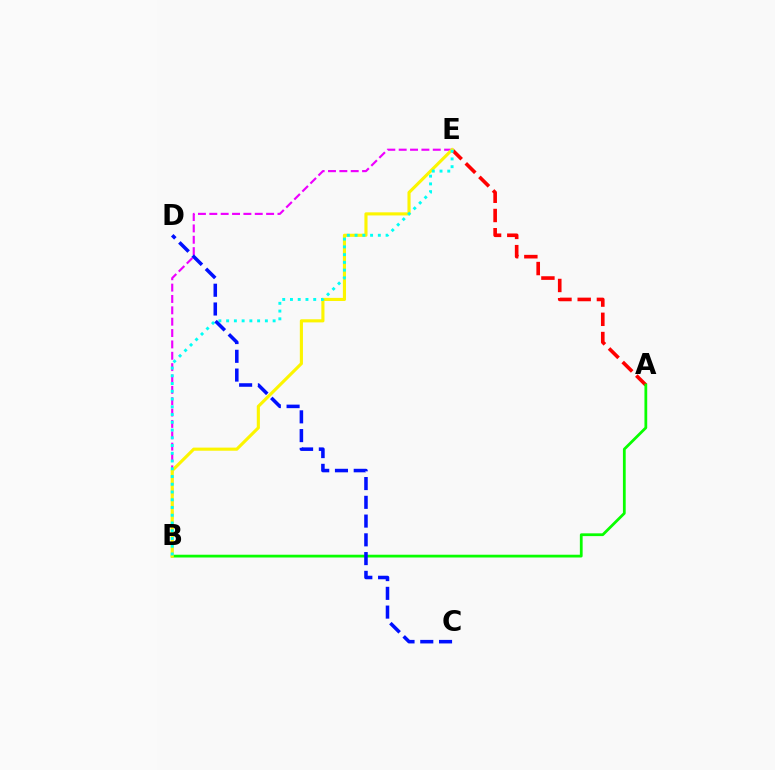{('B', 'E'): [{'color': '#ee00ff', 'line_style': 'dashed', 'thickness': 1.54}, {'color': '#fcf500', 'line_style': 'solid', 'thickness': 2.25}, {'color': '#00fff6', 'line_style': 'dotted', 'thickness': 2.11}], ('A', 'E'): [{'color': '#ff0000', 'line_style': 'dashed', 'thickness': 2.61}], ('A', 'B'): [{'color': '#08ff00', 'line_style': 'solid', 'thickness': 1.99}], ('C', 'D'): [{'color': '#0010ff', 'line_style': 'dashed', 'thickness': 2.55}]}